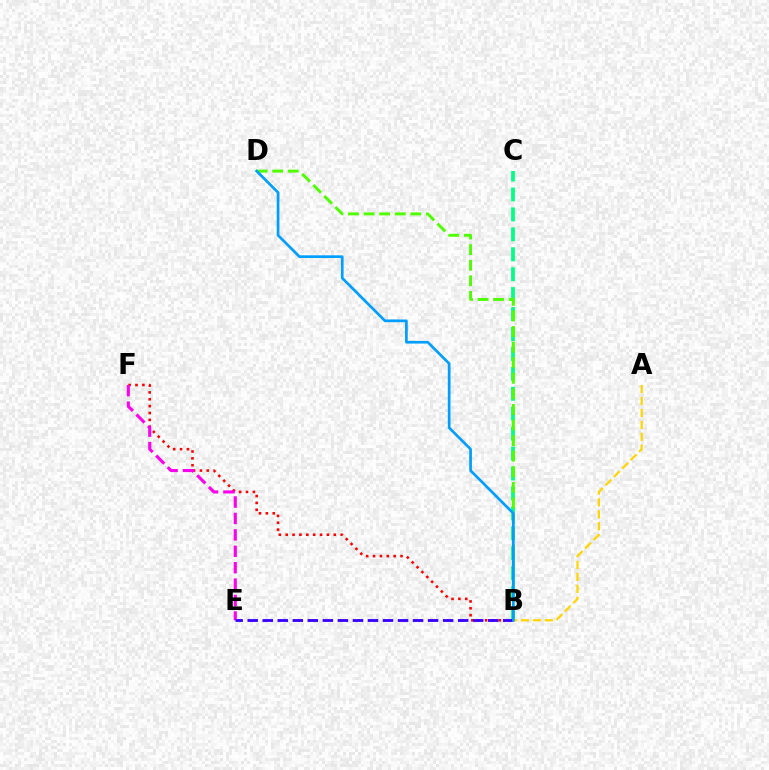{('B', 'C'): [{'color': '#00ff86', 'line_style': 'dashed', 'thickness': 2.71}], ('B', 'F'): [{'color': '#ff0000', 'line_style': 'dotted', 'thickness': 1.87}], ('B', 'D'): [{'color': '#4fff00', 'line_style': 'dashed', 'thickness': 2.12}, {'color': '#009eff', 'line_style': 'solid', 'thickness': 1.95}], ('A', 'B'): [{'color': '#ffd500', 'line_style': 'dashed', 'thickness': 1.62}], ('E', 'F'): [{'color': '#ff00ed', 'line_style': 'dashed', 'thickness': 2.23}], ('B', 'E'): [{'color': '#3700ff', 'line_style': 'dashed', 'thickness': 2.04}]}